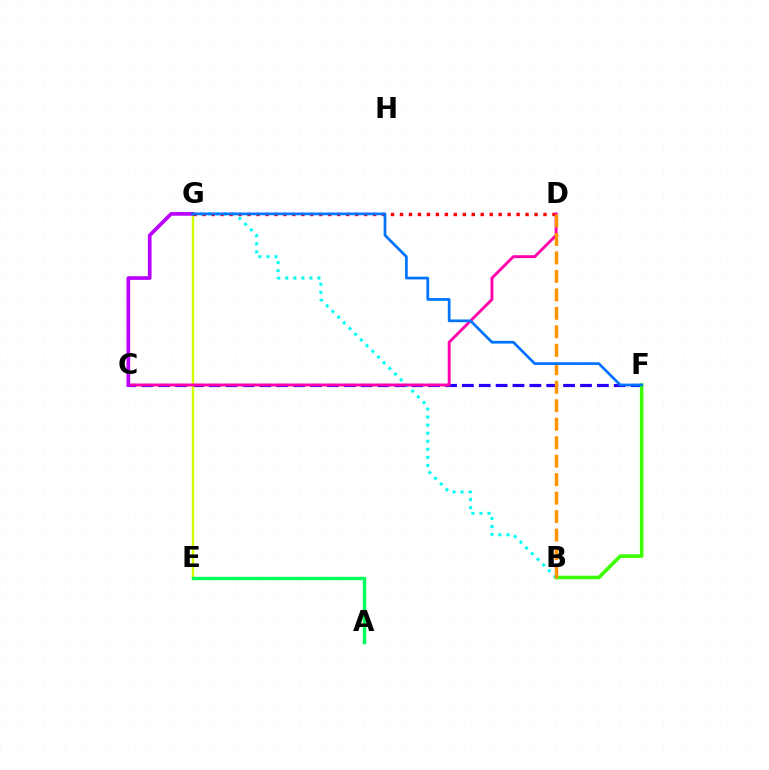{('C', 'F'): [{'color': '#2500ff', 'line_style': 'dashed', 'thickness': 2.29}], ('B', 'F'): [{'color': '#3dff00', 'line_style': 'solid', 'thickness': 2.57}], ('E', 'G'): [{'color': '#d1ff00', 'line_style': 'solid', 'thickness': 1.74}], ('B', 'G'): [{'color': '#00fff6', 'line_style': 'dotted', 'thickness': 2.19}], ('D', 'G'): [{'color': '#ff0000', 'line_style': 'dotted', 'thickness': 2.44}], ('C', 'D'): [{'color': '#ff00ac', 'line_style': 'solid', 'thickness': 2.09}], ('B', 'D'): [{'color': '#ff9400', 'line_style': 'dashed', 'thickness': 2.51}], ('C', 'G'): [{'color': '#b900ff', 'line_style': 'solid', 'thickness': 2.64}], ('A', 'E'): [{'color': '#00ff5c', 'line_style': 'solid', 'thickness': 2.48}], ('F', 'G'): [{'color': '#0074ff', 'line_style': 'solid', 'thickness': 1.96}]}